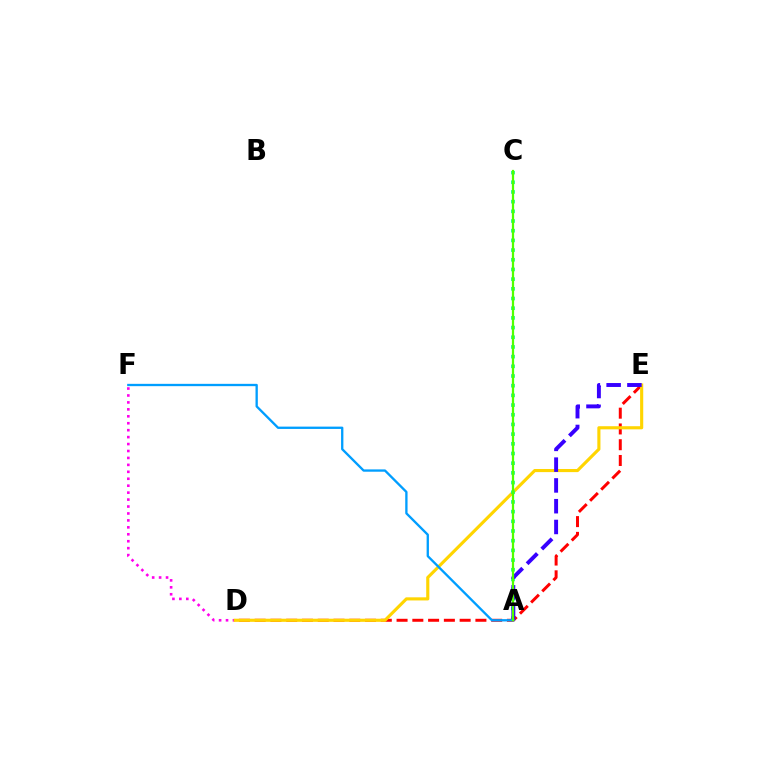{('D', 'F'): [{'color': '#ff00ed', 'line_style': 'dotted', 'thickness': 1.89}], ('D', 'E'): [{'color': '#ff0000', 'line_style': 'dashed', 'thickness': 2.14}, {'color': '#ffd500', 'line_style': 'solid', 'thickness': 2.25}], ('A', 'C'): [{'color': '#00ff86', 'line_style': 'dotted', 'thickness': 2.63}, {'color': '#4fff00', 'line_style': 'solid', 'thickness': 1.61}], ('A', 'E'): [{'color': '#3700ff', 'line_style': 'dashed', 'thickness': 2.82}], ('A', 'F'): [{'color': '#009eff', 'line_style': 'solid', 'thickness': 1.67}]}